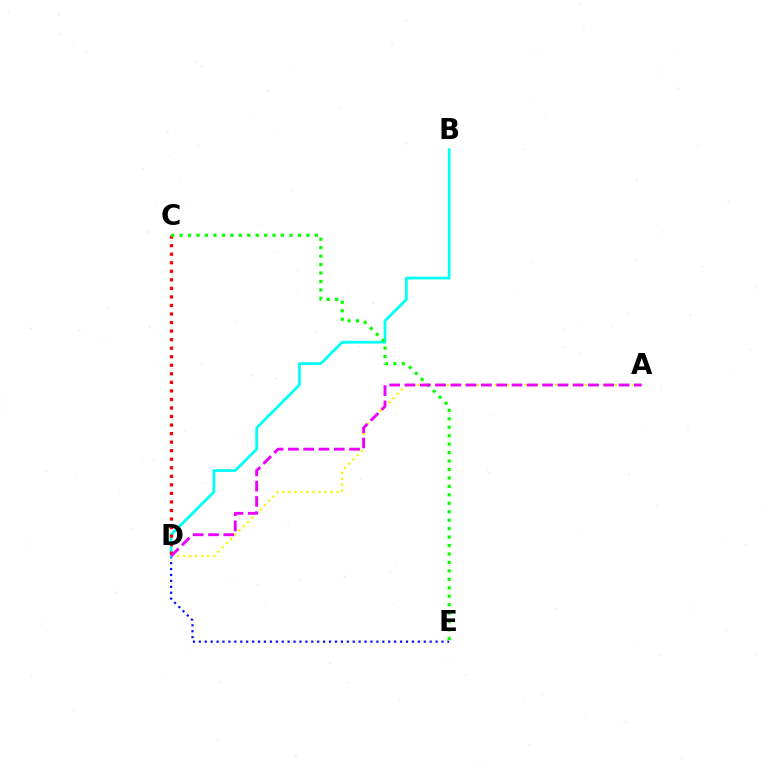{('D', 'E'): [{'color': '#0010ff', 'line_style': 'dotted', 'thickness': 1.61}], ('A', 'D'): [{'color': '#fcf500', 'line_style': 'dotted', 'thickness': 1.63}, {'color': '#ee00ff', 'line_style': 'dashed', 'thickness': 2.08}], ('B', 'D'): [{'color': '#00fff6', 'line_style': 'solid', 'thickness': 1.98}], ('C', 'D'): [{'color': '#ff0000', 'line_style': 'dotted', 'thickness': 2.32}], ('C', 'E'): [{'color': '#08ff00', 'line_style': 'dotted', 'thickness': 2.3}]}